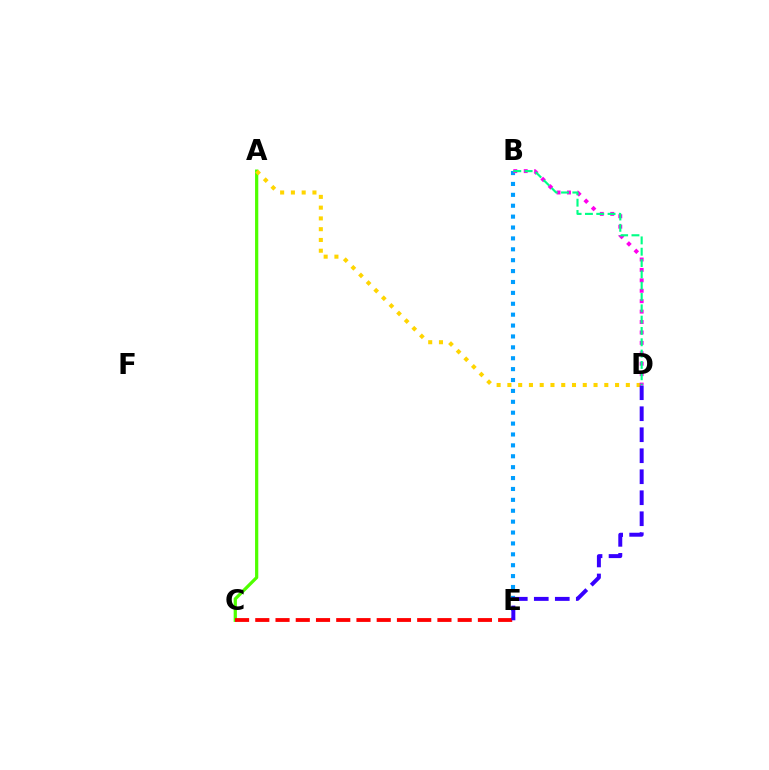{('B', 'E'): [{'color': '#009eff', 'line_style': 'dotted', 'thickness': 2.96}], ('A', 'C'): [{'color': '#4fff00', 'line_style': 'solid', 'thickness': 2.33}], ('C', 'E'): [{'color': '#ff0000', 'line_style': 'dashed', 'thickness': 2.75}], ('A', 'D'): [{'color': '#ffd500', 'line_style': 'dotted', 'thickness': 2.93}], ('B', 'D'): [{'color': '#ff00ed', 'line_style': 'dotted', 'thickness': 2.83}, {'color': '#00ff86', 'line_style': 'dashed', 'thickness': 1.54}], ('D', 'E'): [{'color': '#3700ff', 'line_style': 'dashed', 'thickness': 2.85}]}